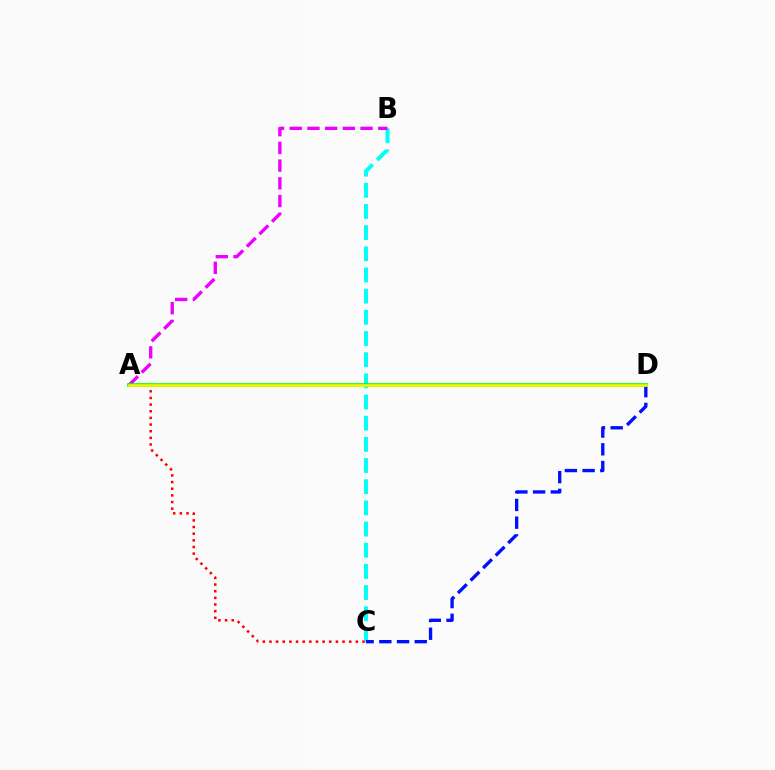{('B', 'C'): [{'color': '#00fff6', 'line_style': 'dashed', 'thickness': 2.88}], ('C', 'D'): [{'color': '#0010ff', 'line_style': 'dashed', 'thickness': 2.41}], ('A', 'B'): [{'color': '#ee00ff', 'line_style': 'dashed', 'thickness': 2.41}], ('A', 'C'): [{'color': '#ff0000', 'line_style': 'dotted', 'thickness': 1.81}], ('A', 'D'): [{'color': '#08ff00', 'line_style': 'solid', 'thickness': 2.63}, {'color': '#fcf500', 'line_style': 'solid', 'thickness': 1.84}]}